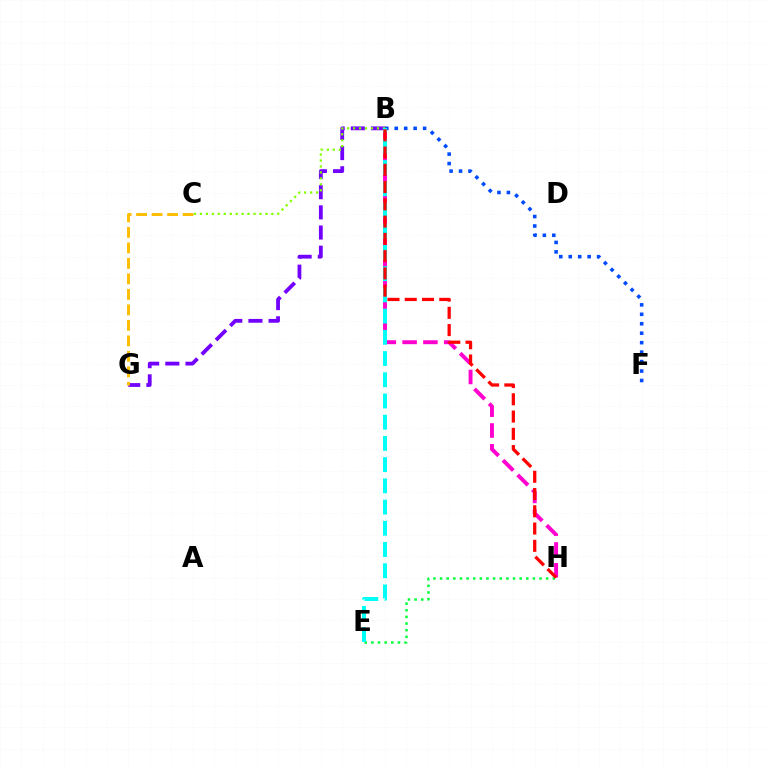{('B', 'G'): [{'color': '#7200ff', 'line_style': 'dashed', 'thickness': 2.74}], ('B', 'F'): [{'color': '#004bff', 'line_style': 'dotted', 'thickness': 2.57}], ('B', 'C'): [{'color': '#84ff00', 'line_style': 'dotted', 'thickness': 1.62}], ('B', 'H'): [{'color': '#ff00cf', 'line_style': 'dashed', 'thickness': 2.82}, {'color': '#ff0000', 'line_style': 'dashed', 'thickness': 2.35}], ('E', 'H'): [{'color': '#00ff39', 'line_style': 'dotted', 'thickness': 1.8}], ('B', 'E'): [{'color': '#00fff6', 'line_style': 'dashed', 'thickness': 2.88}], ('C', 'G'): [{'color': '#ffbd00', 'line_style': 'dashed', 'thickness': 2.11}]}